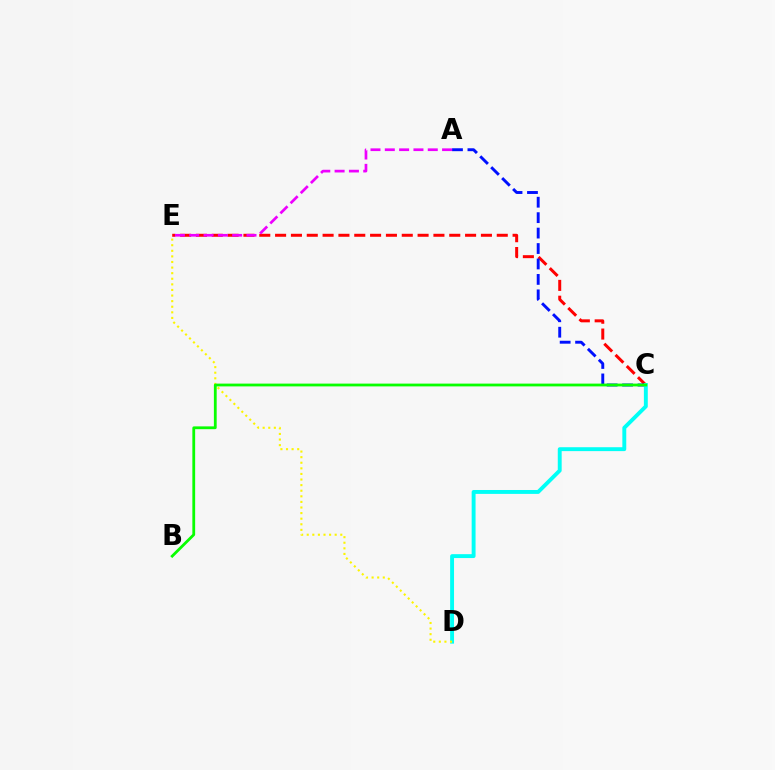{('C', 'E'): [{'color': '#ff0000', 'line_style': 'dashed', 'thickness': 2.15}], ('A', 'C'): [{'color': '#0010ff', 'line_style': 'dashed', 'thickness': 2.1}], ('A', 'E'): [{'color': '#ee00ff', 'line_style': 'dashed', 'thickness': 1.95}], ('C', 'D'): [{'color': '#00fff6', 'line_style': 'solid', 'thickness': 2.8}], ('D', 'E'): [{'color': '#fcf500', 'line_style': 'dotted', 'thickness': 1.52}], ('B', 'C'): [{'color': '#08ff00', 'line_style': 'solid', 'thickness': 2.01}]}